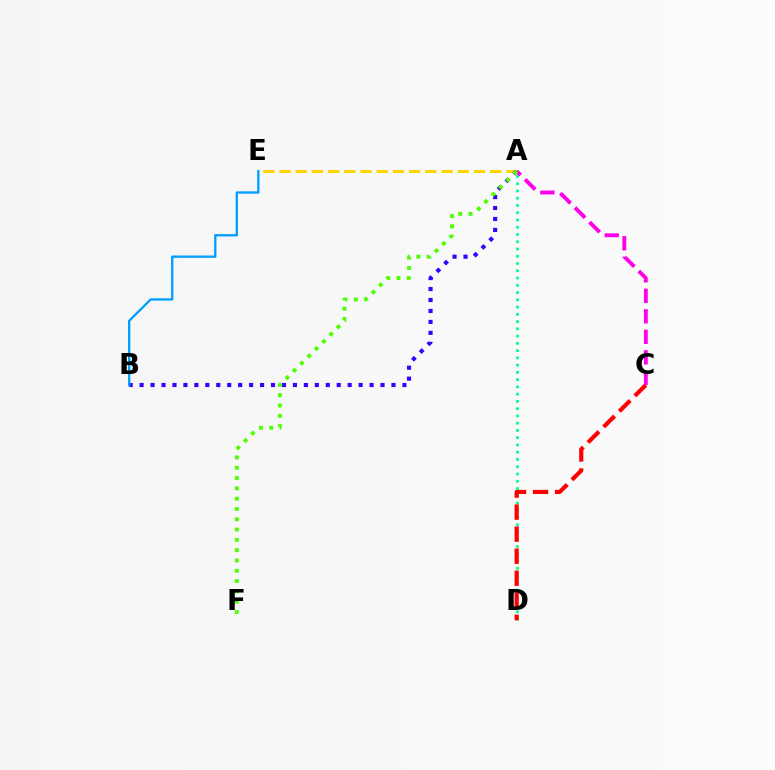{('A', 'E'): [{'color': '#ffd500', 'line_style': 'dashed', 'thickness': 2.2}], ('A', 'D'): [{'color': '#00ff86', 'line_style': 'dotted', 'thickness': 1.97}], ('A', 'B'): [{'color': '#3700ff', 'line_style': 'dotted', 'thickness': 2.98}], ('B', 'E'): [{'color': '#009eff', 'line_style': 'solid', 'thickness': 1.66}], ('C', 'D'): [{'color': '#ff0000', 'line_style': 'dashed', 'thickness': 2.99}], ('A', 'C'): [{'color': '#ff00ed', 'line_style': 'dashed', 'thickness': 2.79}], ('A', 'F'): [{'color': '#4fff00', 'line_style': 'dotted', 'thickness': 2.8}]}